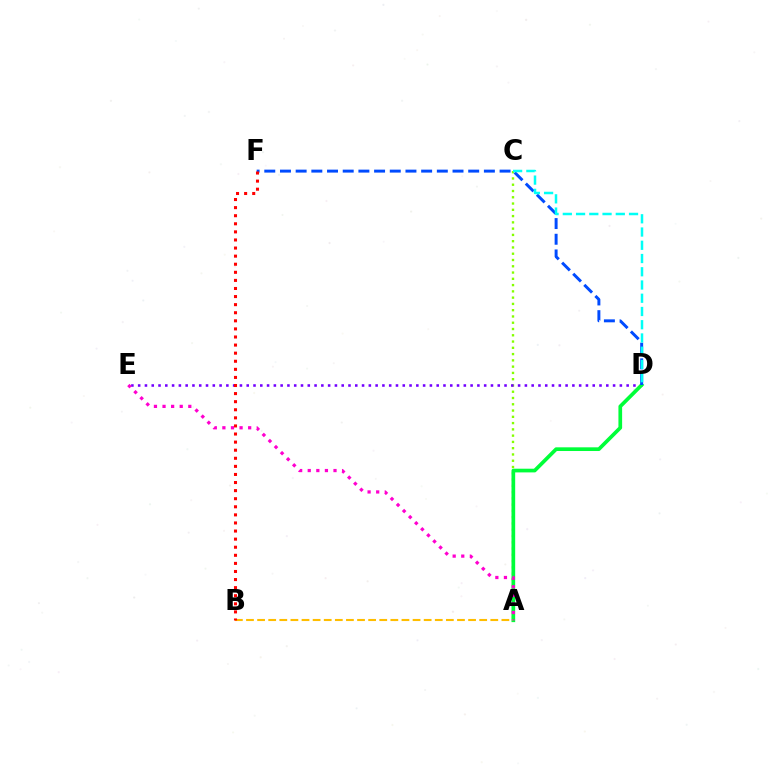{('A', 'C'): [{'color': '#84ff00', 'line_style': 'dotted', 'thickness': 1.7}], ('D', 'E'): [{'color': '#7200ff', 'line_style': 'dotted', 'thickness': 1.84}], ('A', 'D'): [{'color': '#00ff39', 'line_style': 'solid', 'thickness': 2.66}], ('A', 'B'): [{'color': '#ffbd00', 'line_style': 'dashed', 'thickness': 1.51}], ('D', 'F'): [{'color': '#004bff', 'line_style': 'dashed', 'thickness': 2.13}], ('C', 'D'): [{'color': '#00fff6', 'line_style': 'dashed', 'thickness': 1.8}], ('A', 'E'): [{'color': '#ff00cf', 'line_style': 'dotted', 'thickness': 2.33}], ('B', 'F'): [{'color': '#ff0000', 'line_style': 'dotted', 'thickness': 2.2}]}